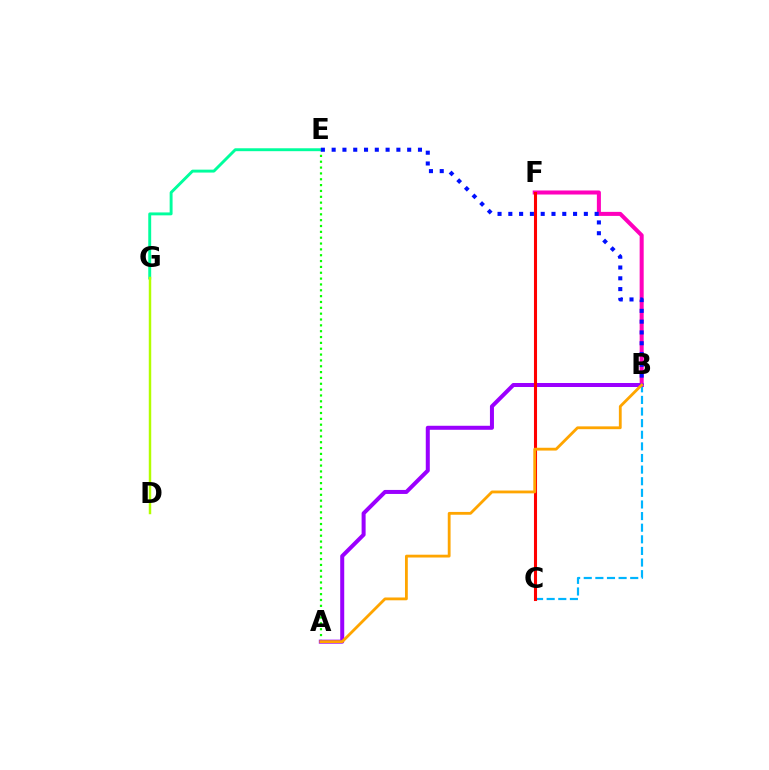{('B', 'F'): [{'color': '#ff00bd', 'line_style': 'solid', 'thickness': 2.91}], ('A', 'E'): [{'color': '#08ff00', 'line_style': 'dotted', 'thickness': 1.59}], ('B', 'C'): [{'color': '#00b5ff', 'line_style': 'dashed', 'thickness': 1.58}], ('E', 'G'): [{'color': '#00ff9d', 'line_style': 'solid', 'thickness': 2.1}], ('A', 'B'): [{'color': '#9b00ff', 'line_style': 'solid', 'thickness': 2.89}, {'color': '#ffa500', 'line_style': 'solid', 'thickness': 2.03}], ('C', 'F'): [{'color': '#ff0000', 'line_style': 'solid', 'thickness': 2.21}], ('D', 'G'): [{'color': '#b3ff00', 'line_style': 'solid', 'thickness': 1.77}], ('B', 'E'): [{'color': '#0010ff', 'line_style': 'dotted', 'thickness': 2.93}]}